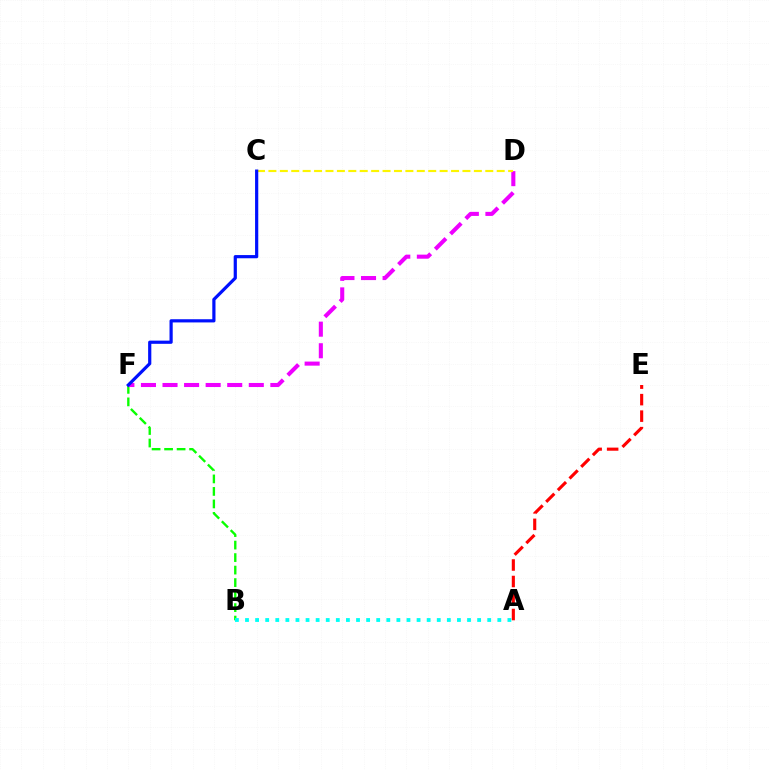{('B', 'F'): [{'color': '#08ff00', 'line_style': 'dashed', 'thickness': 1.7}], ('A', 'E'): [{'color': '#ff0000', 'line_style': 'dashed', 'thickness': 2.24}], ('D', 'F'): [{'color': '#ee00ff', 'line_style': 'dashed', 'thickness': 2.93}], ('C', 'D'): [{'color': '#fcf500', 'line_style': 'dashed', 'thickness': 1.55}], ('A', 'B'): [{'color': '#00fff6', 'line_style': 'dotted', 'thickness': 2.74}], ('C', 'F'): [{'color': '#0010ff', 'line_style': 'solid', 'thickness': 2.3}]}